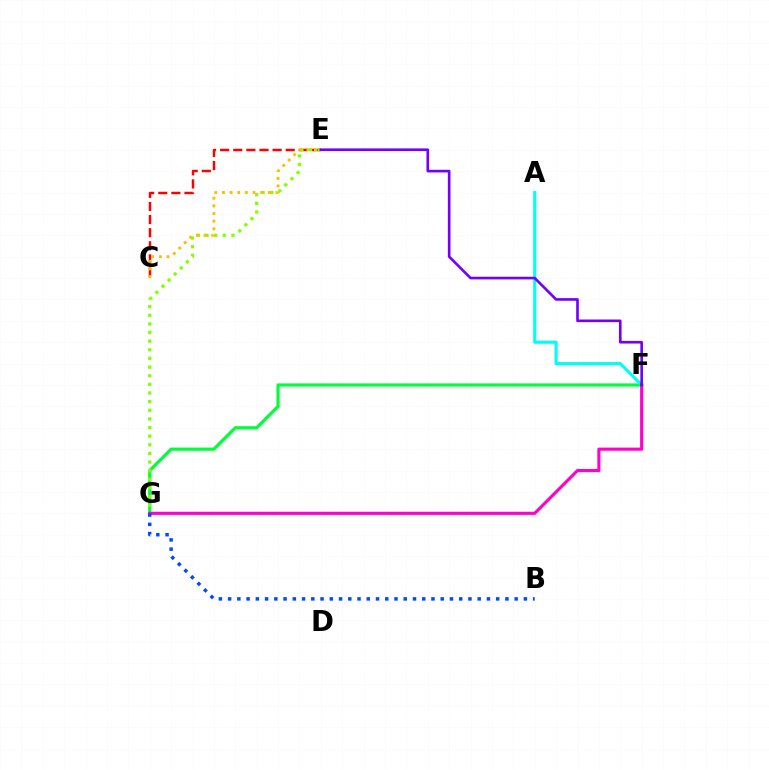{('F', 'G'): [{'color': '#00ff39', 'line_style': 'solid', 'thickness': 2.31}, {'color': '#ff00cf', 'line_style': 'solid', 'thickness': 2.25}], ('C', 'E'): [{'color': '#ff0000', 'line_style': 'dashed', 'thickness': 1.78}, {'color': '#ffbd00', 'line_style': 'dotted', 'thickness': 2.08}], ('E', 'G'): [{'color': '#84ff00', 'line_style': 'dotted', 'thickness': 2.35}], ('A', 'F'): [{'color': '#00fff6', 'line_style': 'solid', 'thickness': 2.25}], ('E', 'F'): [{'color': '#7200ff', 'line_style': 'solid', 'thickness': 1.9}], ('B', 'G'): [{'color': '#004bff', 'line_style': 'dotted', 'thickness': 2.51}]}